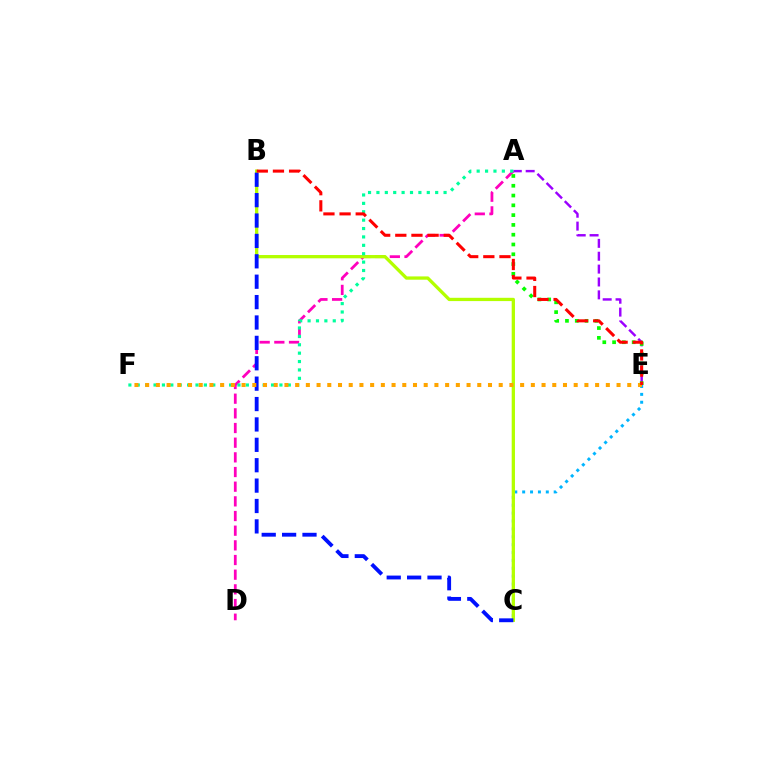{('A', 'E'): [{'color': '#9b00ff', 'line_style': 'dashed', 'thickness': 1.75}, {'color': '#08ff00', 'line_style': 'dotted', 'thickness': 2.66}], ('C', 'E'): [{'color': '#00b5ff', 'line_style': 'dotted', 'thickness': 2.14}], ('A', 'D'): [{'color': '#ff00bd', 'line_style': 'dashed', 'thickness': 1.99}], ('B', 'C'): [{'color': '#b3ff00', 'line_style': 'solid', 'thickness': 2.37}, {'color': '#0010ff', 'line_style': 'dashed', 'thickness': 2.77}], ('A', 'F'): [{'color': '#00ff9d', 'line_style': 'dotted', 'thickness': 2.28}], ('E', 'F'): [{'color': '#ffa500', 'line_style': 'dotted', 'thickness': 2.91}], ('B', 'E'): [{'color': '#ff0000', 'line_style': 'dashed', 'thickness': 2.19}]}